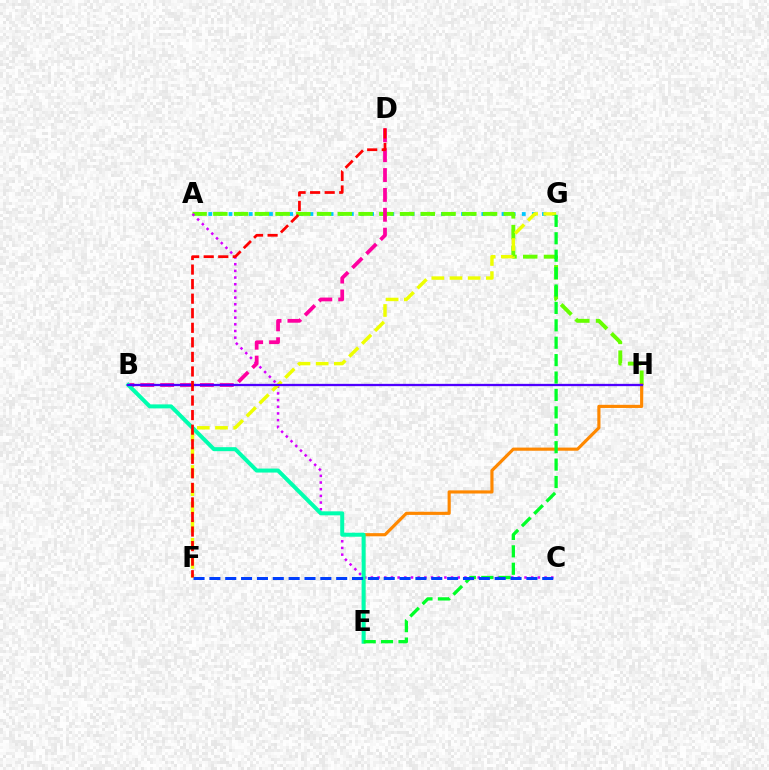{('A', 'G'): [{'color': '#00c7ff', 'line_style': 'dotted', 'thickness': 2.75}], ('A', 'H'): [{'color': '#66ff00', 'line_style': 'dashed', 'thickness': 2.82}], ('A', 'C'): [{'color': '#d600ff', 'line_style': 'dotted', 'thickness': 1.81}], ('E', 'H'): [{'color': '#ff8800', 'line_style': 'solid', 'thickness': 2.27}], ('F', 'G'): [{'color': '#eeff00', 'line_style': 'dashed', 'thickness': 2.47}], ('B', 'D'): [{'color': '#ff00a0', 'line_style': 'dashed', 'thickness': 2.7}], ('B', 'E'): [{'color': '#00ffaf', 'line_style': 'solid', 'thickness': 2.88}], ('B', 'H'): [{'color': '#4f00ff', 'line_style': 'solid', 'thickness': 1.65}], ('E', 'G'): [{'color': '#00ff27', 'line_style': 'dashed', 'thickness': 2.37}], ('C', 'F'): [{'color': '#003fff', 'line_style': 'dashed', 'thickness': 2.15}], ('D', 'F'): [{'color': '#ff0000', 'line_style': 'dashed', 'thickness': 1.98}]}